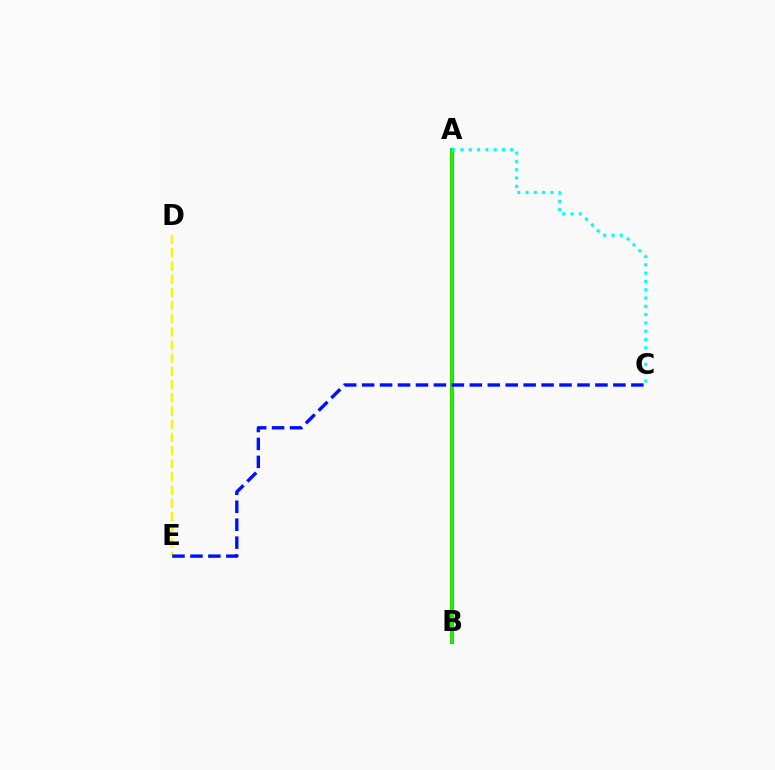{('A', 'B'): [{'color': '#ff0000', 'line_style': 'solid', 'thickness': 2.76}, {'color': '#ee00ff', 'line_style': 'solid', 'thickness': 1.9}, {'color': '#08ff00', 'line_style': 'solid', 'thickness': 2.56}], ('D', 'E'): [{'color': '#fcf500', 'line_style': 'dashed', 'thickness': 1.79}], ('A', 'C'): [{'color': '#00fff6', 'line_style': 'dotted', 'thickness': 2.25}], ('C', 'E'): [{'color': '#0010ff', 'line_style': 'dashed', 'thickness': 2.44}]}